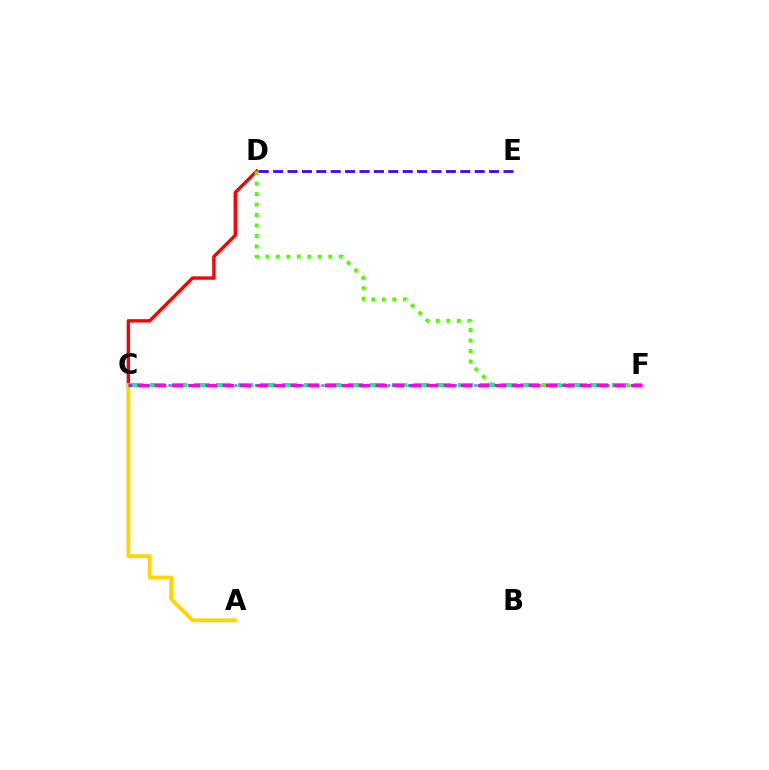{('C', 'F'): [{'color': '#009eff', 'line_style': 'dotted', 'thickness': 1.81}, {'color': '#00ff86', 'line_style': 'dashed', 'thickness': 2.99}, {'color': '#ff00ed', 'line_style': 'dashed', 'thickness': 2.31}], ('C', 'D'): [{'color': '#ff0000', 'line_style': 'solid', 'thickness': 2.44}], ('D', 'F'): [{'color': '#4fff00', 'line_style': 'dotted', 'thickness': 2.85}], ('A', 'C'): [{'color': '#ffd500', 'line_style': 'solid', 'thickness': 2.74}], ('D', 'E'): [{'color': '#3700ff', 'line_style': 'dashed', 'thickness': 1.96}]}